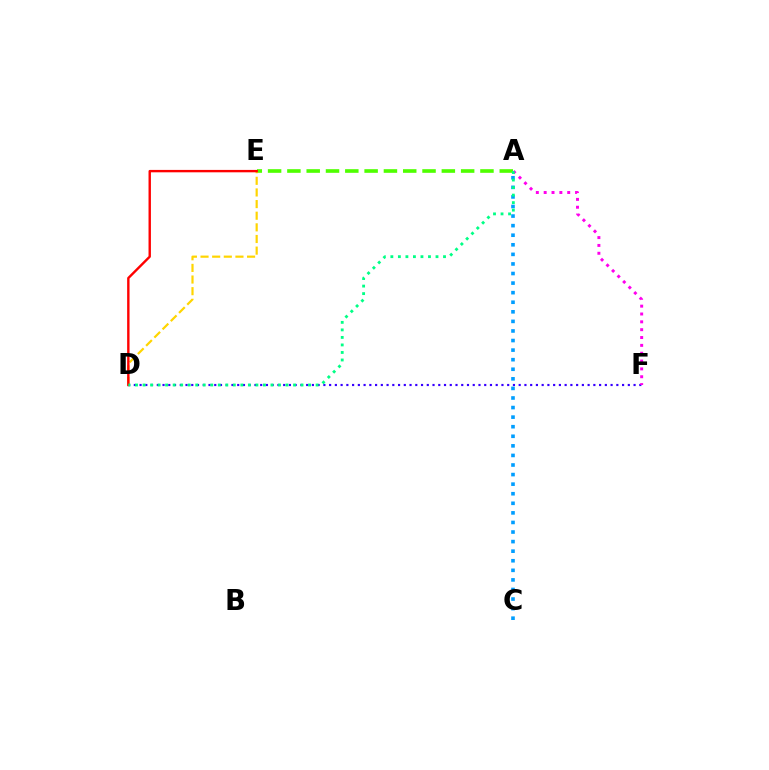{('D', 'F'): [{'color': '#3700ff', 'line_style': 'dotted', 'thickness': 1.56}], ('A', 'F'): [{'color': '#ff00ed', 'line_style': 'dotted', 'thickness': 2.13}], ('A', 'E'): [{'color': '#4fff00', 'line_style': 'dashed', 'thickness': 2.62}], ('A', 'C'): [{'color': '#009eff', 'line_style': 'dotted', 'thickness': 2.6}], ('D', 'E'): [{'color': '#ffd500', 'line_style': 'dashed', 'thickness': 1.58}, {'color': '#ff0000', 'line_style': 'solid', 'thickness': 1.72}], ('A', 'D'): [{'color': '#00ff86', 'line_style': 'dotted', 'thickness': 2.04}]}